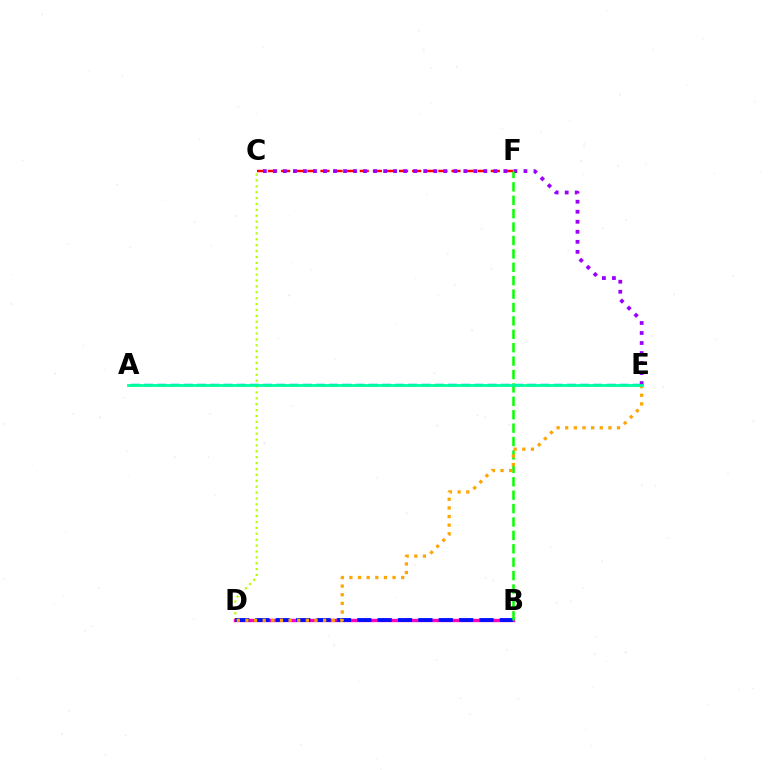{('C', 'F'): [{'color': '#ff0000', 'line_style': 'dashed', 'thickness': 1.78}], ('C', 'D'): [{'color': '#b3ff00', 'line_style': 'dotted', 'thickness': 1.6}], ('A', 'E'): [{'color': '#00b5ff', 'line_style': 'dashed', 'thickness': 1.79}, {'color': '#00ff9d', 'line_style': 'solid', 'thickness': 2.0}], ('B', 'D'): [{'color': '#ff00bd', 'line_style': 'solid', 'thickness': 2.41}, {'color': '#0010ff', 'line_style': 'dashed', 'thickness': 2.77}], ('C', 'E'): [{'color': '#9b00ff', 'line_style': 'dotted', 'thickness': 2.72}], ('B', 'F'): [{'color': '#08ff00', 'line_style': 'dashed', 'thickness': 1.82}], ('D', 'E'): [{'color': '#ffa500', 'line_style': 'dotted', 'thickness': 2.34}]}